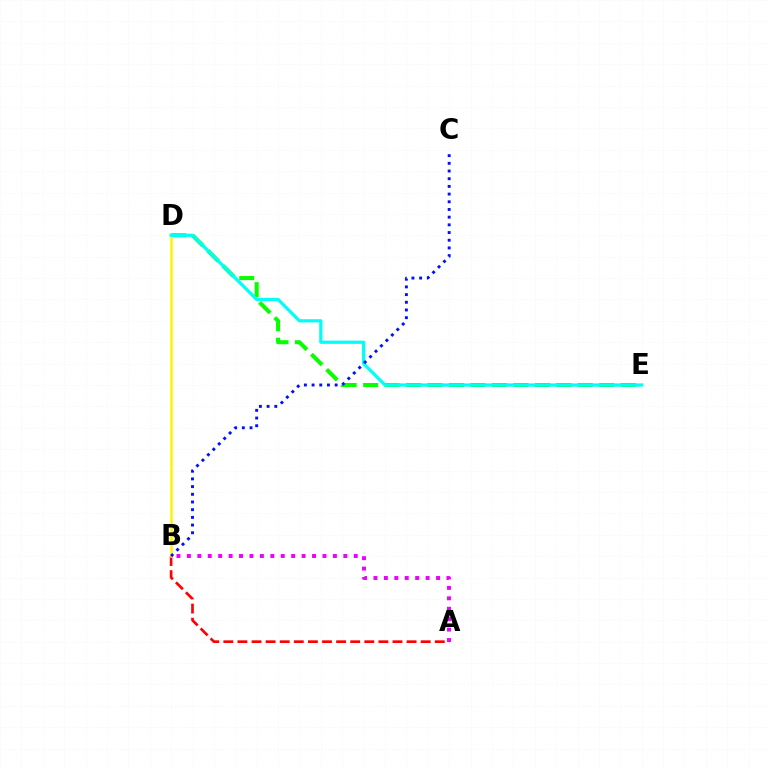{('A', 'B'): [{'color': '#ff0000', 'line_style': 'dashed', 'thickness': 1.92}, {'color': '#ee00ff', 'line_style': 'dotted', 'thickness': 2.83}], ('D', 'E'): [{'color': '#08ff00', 'line_style': 'dashed', 'thickness': 2.92}, {'color': '#00fff6', 'line_style': 'solid', 'thickness': 2.32}], ('B', 'D'): [{'color': '#fcf500', 'line_style': 'solid', 'thickness': 1.83}], ('B', 'C'): [{'color': '#0010ff', 'line_style': 'dotted', 'thickness': 2.09}]}